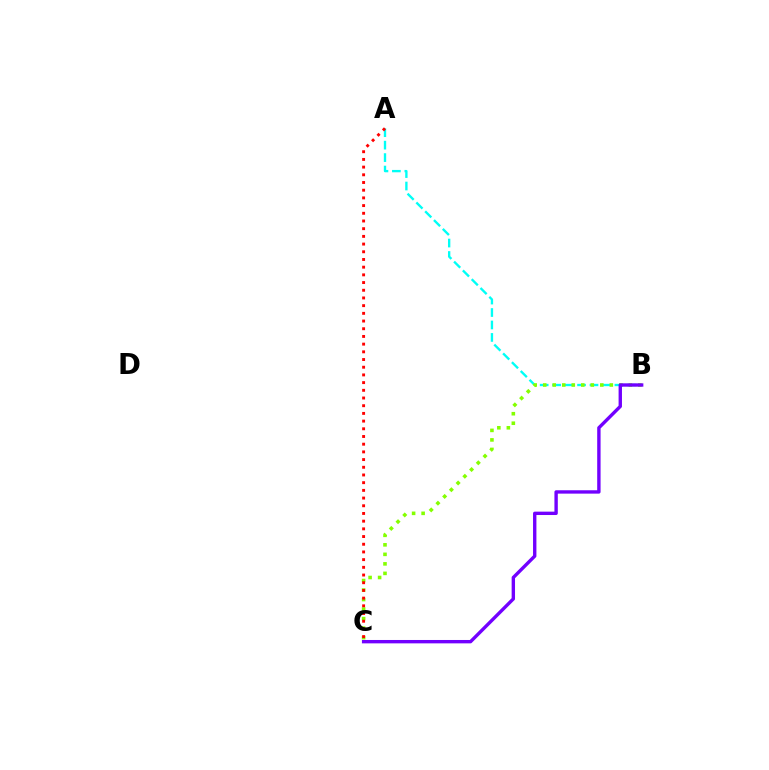{('A', 'B'): [{'color': '#00fff6', 'line_style': 'dashed', 'thickness': 1.69}], ('B', 'C'): [{'color': '#84ff00', 'line_style': 'dotted', 'thickness': 2.59}, {'color': '#7200ff', 'line_style': 'solid', 'thickness': 2.43}], ('A', 'C'): [{'color': '#ff0000', 'line_style': 'dotted', 'thickness': 2.09}]}